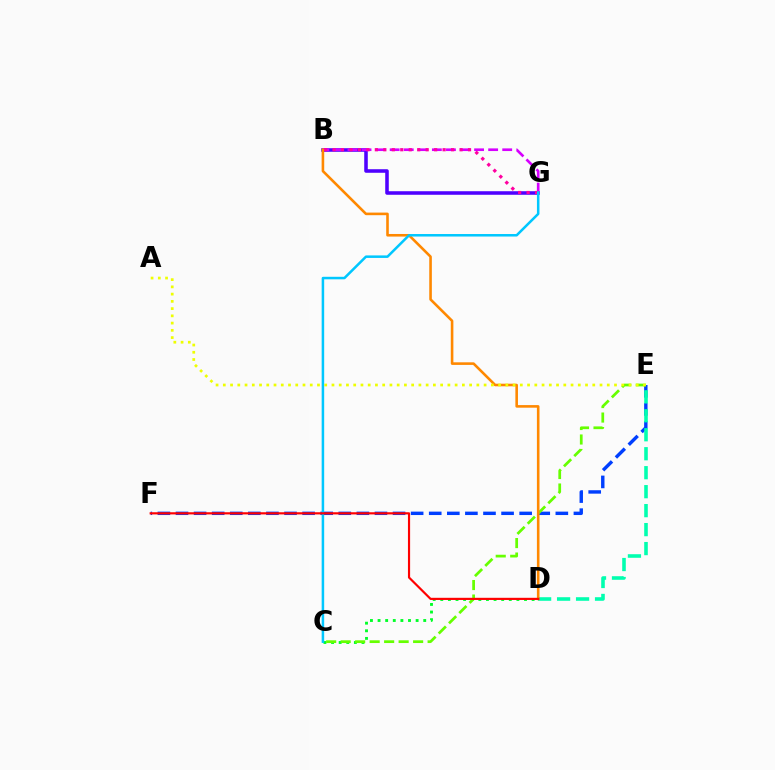{('C', 'D'): [{'color': '#00ff27', 'line_style': 'dotted', 'thickness': 2.07}], ('B', 'G'): [{'color': '#4f00ff', 'line_style': 'solid', 'thickness': 2.56}, {'color': '#d600ff', 'line_style': 'dashed', 'thickness': 1.91}, {'color': '#ff00a0', 'line_style': 'dotted', 'thickness': 2.3}], ('E', 'F'): [{'color': '#003fff', 'line_style': 'dashed', 'thickness': 2.46}], ('D', 'E'): [{'color': '#00ffaf', 'line_style': 'dashed', 'thickness': 2.58}], ('C', 'E'): [{'color': '#66ff00', 'line_style': 'dashed', 'thickness': 1.97}], ('B', 'D'): [{'color': '#ff8800', 'line_style': 'solid', 'thickness': 1.87}], ('C', 'G'): [{'color': '#00c7ff', 'line_style': 'solid', 'thickness': 1.81}], ('D', 'F'): [{'color': '#ff0000', 'line_style': 'solid', 'thickness': 1.56}], ('A', 'E'): [{'color': '#eeff00', 'line_style': 'dotted', 'thickness': 1.97}]}